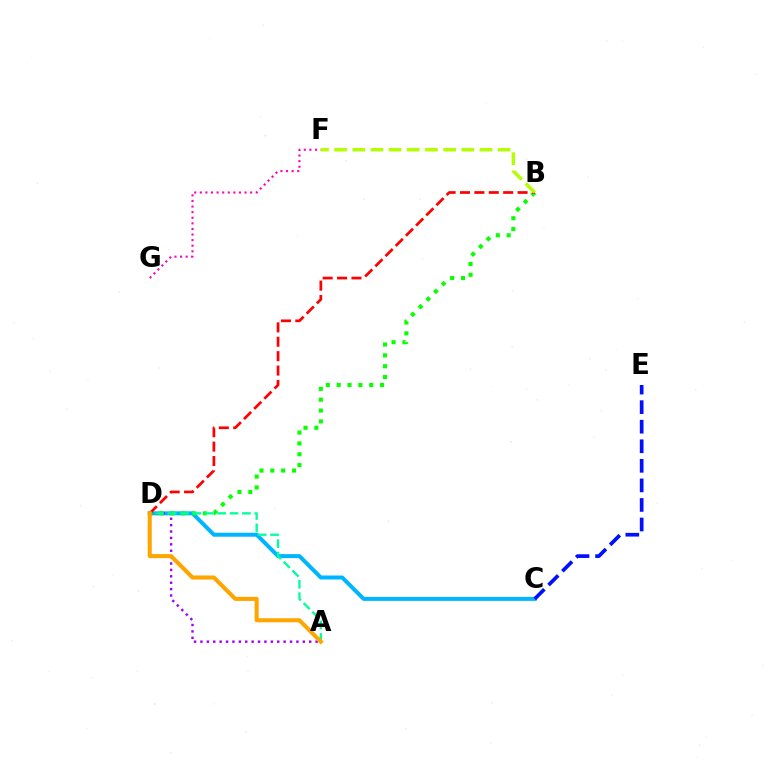{('C', 'D'): [{'color': '#00b5ff', 'line_style': 'solid', 'thickness': 2.87}], ('B', 'D'): [{'color': '#08ff00', 'line_style': 'dotted', 'thickness': 2.95}, {'color': '#ff0000', 'line_style': 'dashed', 'thickness': 1.96}], ('A', 'D'): [{'color': '#9b00ff', 'line_style': 'dotted', 'thickness': 1.74}, {'color': '#00ff9d', 'line_style': 'dashed', 'thickness': 1.68}, {'color': '#ffa500', 'line_style': 'solid', 'thickness': 2.94}], ('F', 'G'): [{'color': '#ff00bd', 'line_style': 'dotted', 'thickness': 1.52}], ('B', 'F'): [{'color': '#b3ff00', 'line_style': 'dashed', 'thickness': 2.47}], ('C', 'E'): [{'color': '#0010ff', 'line_style': 'dashed', 'thickness': 2.66}]}